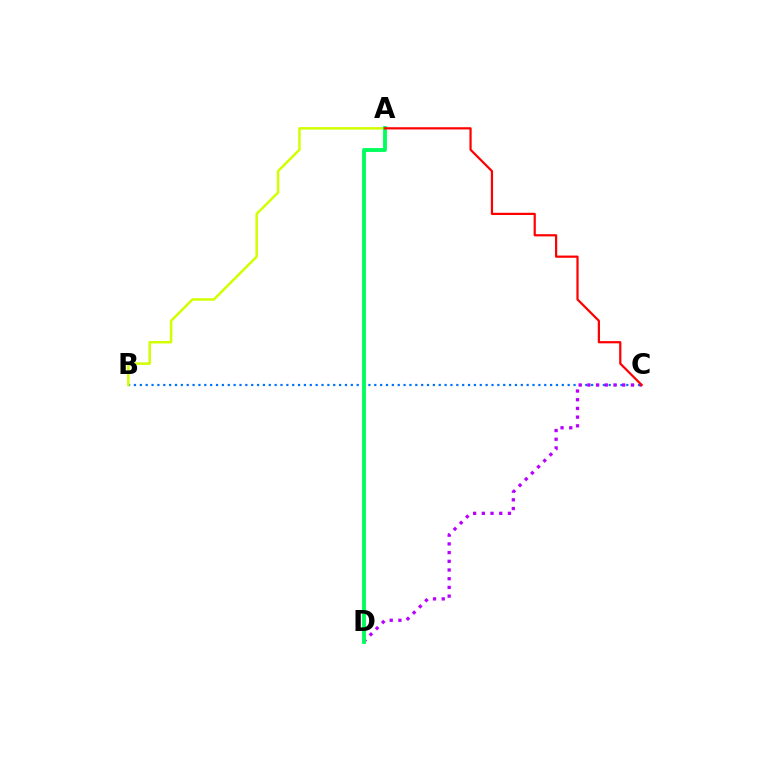{('B', 'C'): [{'color': '#0074ff', 'line_style': 'dotted', 'thickness': 1.59}], ('A', 'B'): [{'color': '#d1ff00', 'line_style': 'solid', 'thickness': 1.79}], ('C', 'D'): [{'color': '#b900ff', 'line_style': 'dotted', 'thickness': 2.36}], ('A', 'D'): [{'color': '#00ff5c', 'line_style': 'solid', 'thickness': 2.77}], ('A', 'C'): [{'color': '#ff0000', 'line_style': 'solid', 'thickness': 1.6}]}